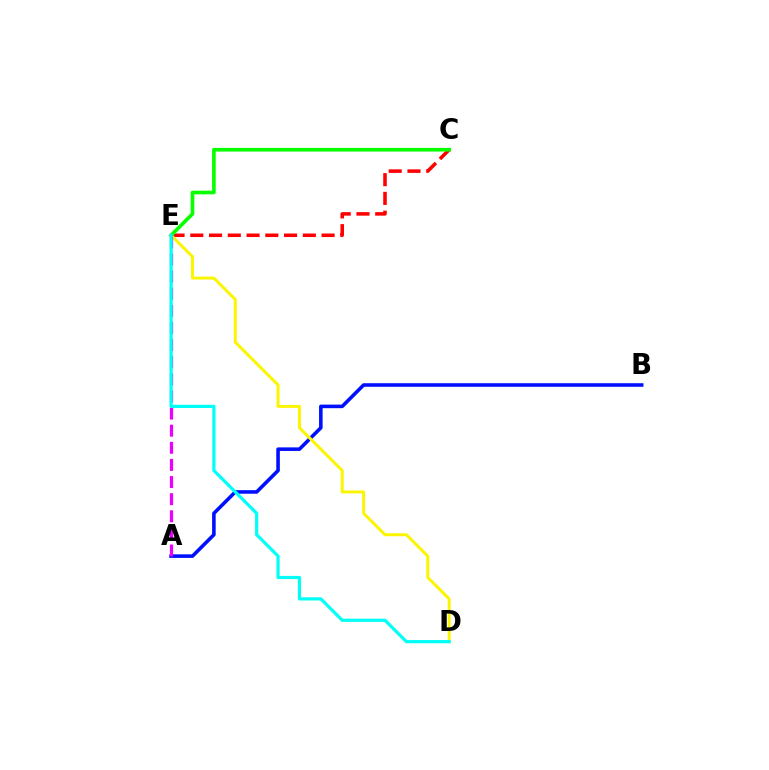{('C', 'E'): [{'color': '#ff0000', 'line_style': 'dashed', 'thickness': 2.55}, {'color': '#08ff00', 'line_style': 'solid', 'thickness': 2.63}], ('A', 'B'): [{'color': '#0010ff', 'line_style': 'solid', 'thickness': 2.57}], ('D', 'E'): [{'color': '#fcf500', 'line_style': 'solid', 'thickness': 2.14}, {'color': '#00fff6', 'line_style': 'solid', 'thickness': 2.3}], ('A', 'E'): [{'color': '#ee00ff', 'line_style': 'dashed', 'thickness': 2.33}]}